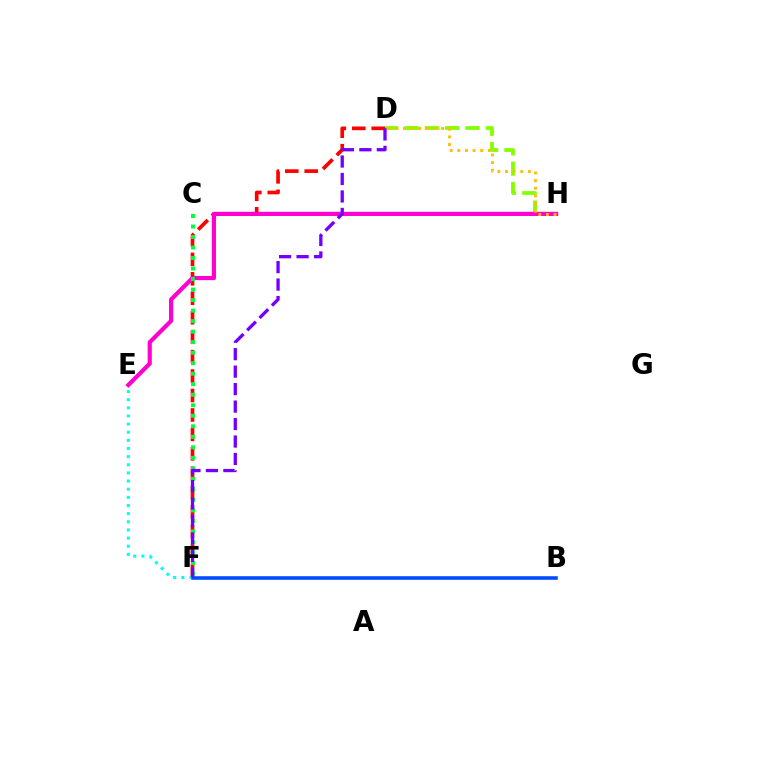{('D', 'F'): [{'color': '#ff0000', 'line_style': 'dashed', 'thickness': 2.64}, {'color': '#7200ff', 'line_style': 'dashed', 'thickness': 2.37}], ('D', 'H'): [{'color': '#84ff00', 'line_style': 'dashed', 'thickness': 2.76}, {'color': '#ffbd00', 'line_style': 'dotted', 'thickness': 2.07}], ('E', 'F'): [{'color': '#00fff6', 'line_style': 'dotted', 'thickness': 2.21}], ('E', 'H'): [{'color': '#ff00cf', 'line_style': 'solid', 'thickness': 3.0}], ('C', 'F'): [{'color': '#00ff39', 'line_style': 'dotted', 'thickness': 2.86}], ('B', 'F'): [{'color': '#004bff', 'line_style': 'solid', 'thickness': 2.57}]}